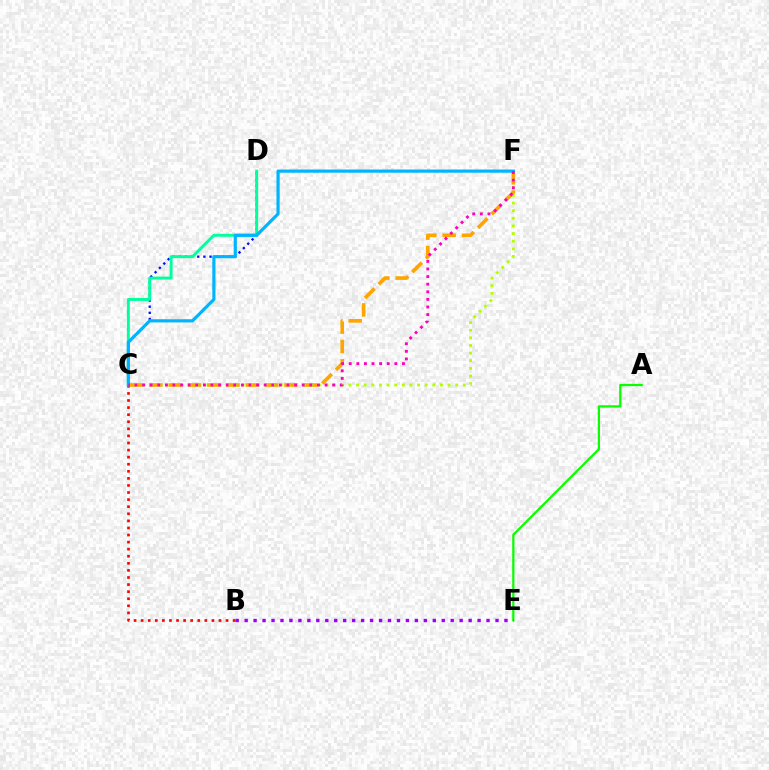{('C', 'F'): [{'color': '#ffa500', 'line_style': 'dashed', 'thickness': 2.62}, {'color': '#b3ff00', 'line_style': 'dotted', 'thickness': 2.07}, {'color': '#00b5ff', 'line_style': 'solid', 'thickness': 2.29}, {'color': '#ff00bd', 'line_style': 'dotted', 'thickness': 2.07}], ('A', 'E'): [{'color': '#08ff00', 'line_style': 'solid', 'thickness': 1.61}], ('C', 'D'): [{'color': '#0010ff', 'line_style': 'dotted', 'thickness': 1.67}, {'color': '#00ff9d', 'line_style': 'solid', 'thickness': 2.12}], ('B', 'C'): [{'color': '#ff0000', 'line_style': 'dotted', 'thickness': 1.92}], ('B', 'E'): [{'color': '#9b00ff', 'line_style': 'dotted', 'thickness': 2.43}]}